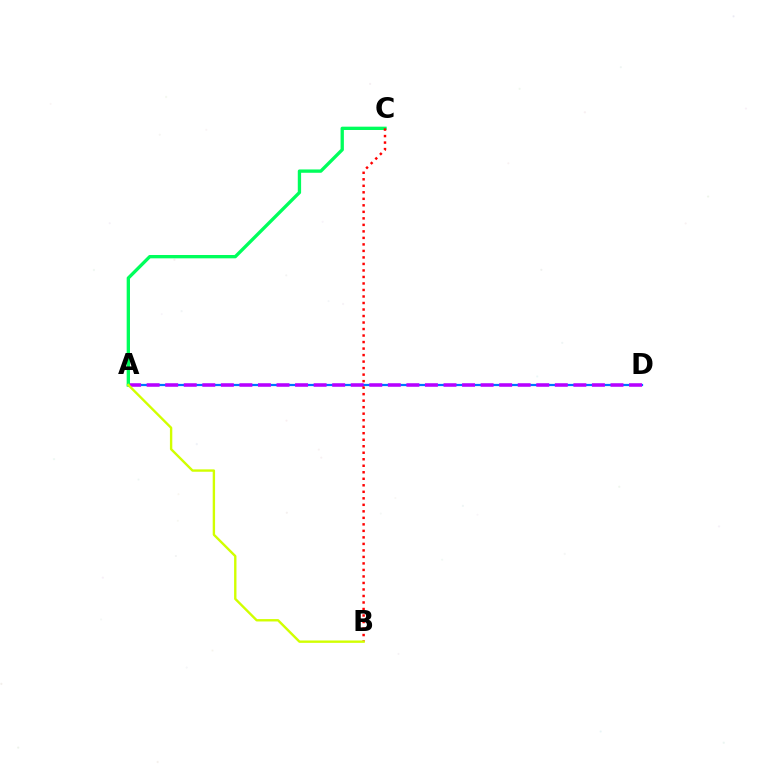{('A', 'D'): [{'color': '#0074ff', 'line_style': 'solid', 'thickness': 1.61}, {'color': '#b900ff', 'line_style': 'dashed', 'thickness': 2.52}], ('A', 'C'): [{'color': '#00ff5c', 'line_style': 'solid', 'thickness': 2.39}], ('B', 'C'): [{'color': '#ff0000', 'line_style': 'dotted', 'thickness': 1.77}], ('A', 'B'): [{'color': '#d1ff00', 'line_style': 'solid', 'thickness': 1.71}]}